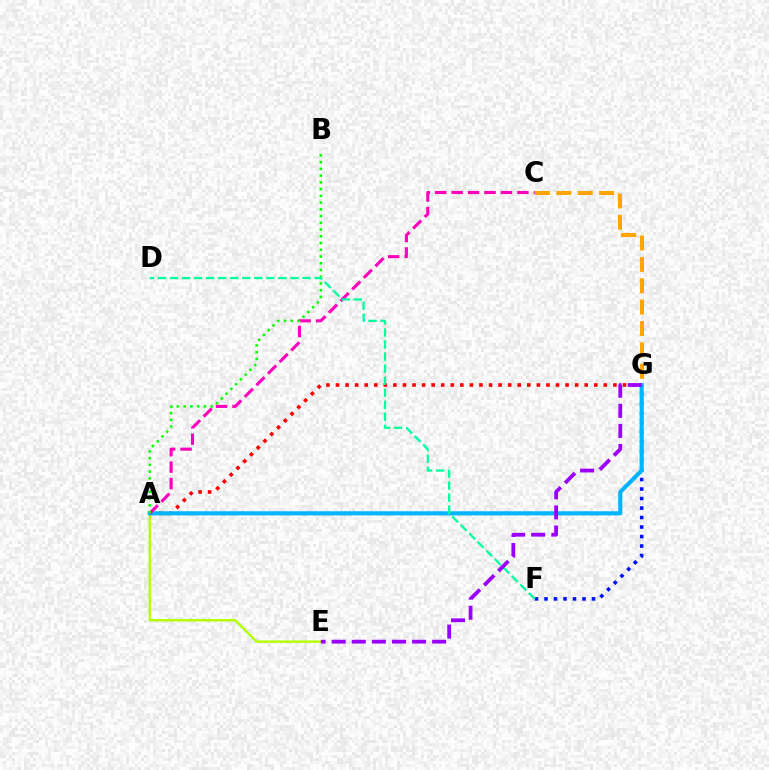{('F', 'G'): [{'color': '#0010ff', 'line_style': 'dotted', 'thickness': 2.58}], ('A', 'E'): [{'color': '#b3ff00', 'line_style': 'solid', 'thickness': 1.73}], ('A', 'G'): [{'color': '#ff0000', 'line_style': 'dotted', 'thickness': 2.6}, {'color': '#00b5ff', 'line_style': 'solid', 'thickness': 2.98}], ('A', 'C'): [{'color': '#ff00bd', 'line_style': 'dashed', 'thickness': 2.23}], ('A', 'B'): [{'color': '#08ff00', 'line_style': 'dotted', 'thickness': 1.83}], ('D', 'F'): [{'color': '#00ff9d', 'line_style': 'dashed', 'thickness': 1.64}], ('E', 'G'): [{'color': '#9b00ff', 'line_style': 'dashed', 'thickness': 2.73}], ('C', 'G'): [{'color': '#ffa500', 'line_style': 'dashed', 'thickness': 2.9}]}